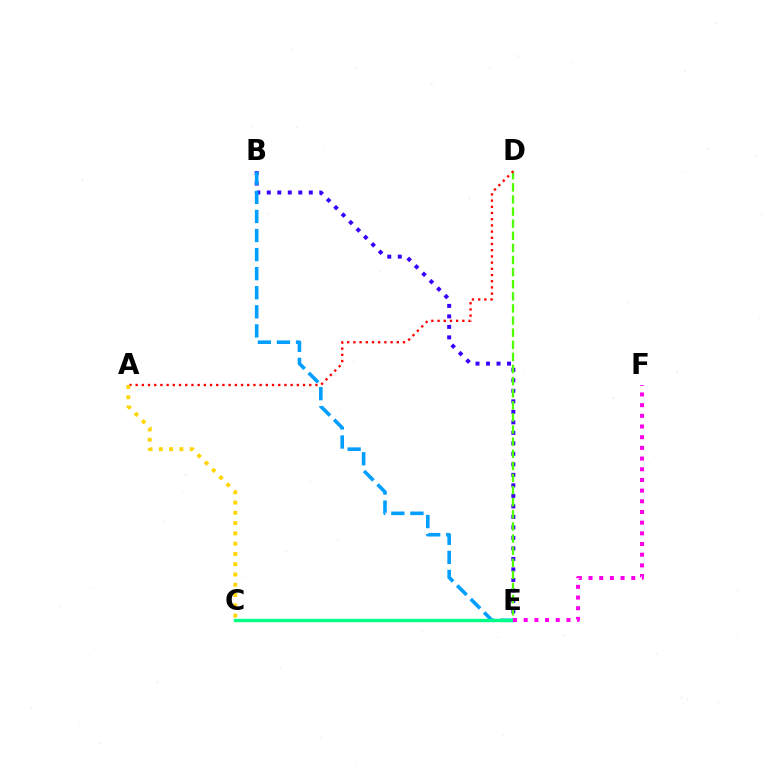{('B', 'E'): [{'color': '#3700ff', 'line_style': 'dotted', 'thickness': 2.85}, {'color': '#009eff', 'line_style': 'dashed', 'thickness': 2.59}], ('D', 'E'): [{'color': '#4fff00', 'line_style': 'dashed', 'thickness': 1.65}], ('C', 'E'): [{'color': '#00ff86', 'line_style': 'solid', 'thickness': 2.44}], ('E', 'F'): [{'color': '#ff00ed', 'line_style': 'dotted', 'thickness': 2.9}], ('A', 'D'): [{'color': '#ff0000', 'line_style': 'dotted', 'thickness': 1.68}], ('A', 'C'): [{'color': '#ffd500', 'line_style': 'dotted', 'thickness': 2.79}]}